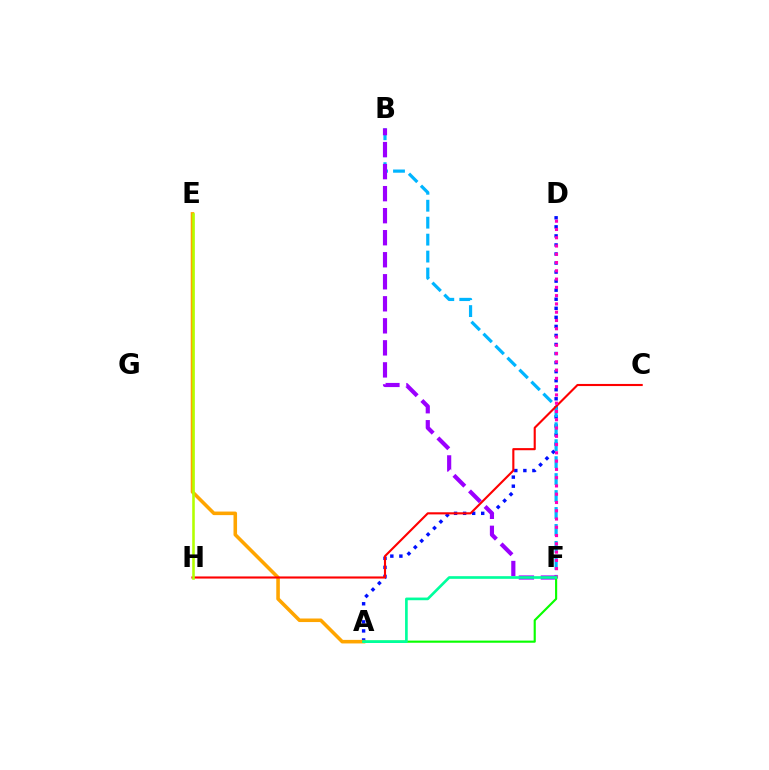{('A', 'D'): [{'color': '#0010ff', 'line_style': 'dotted', 'thickness': 2.46}], ('A', 'E'): [{'color': '#ffa500', 'line_style': 'solid', 'thickness': 2.56}], ('B', 'F'): [{'color': '#00b5ff', 'line_style': 'dashed', 'thickness': 2.3}, {'color': '#9b00ff', 'line_style': 'dashed', 'thickness': 2.99}], ('C', 'H'): [{'color': '#ff0000', 'line_style': 'solid', 'thickness': 1.53}], ('D', 'F'): [{'color': '#ff00bd', 'line_style': 'dotted', 'thickness': 2.25}], ('A', 'F'): [{'color': '#08ff00', 'line_style': 'solid', 'thickness': 1.54}, {'color': '#00ff9d', 'line_style': 'solid', 'thickness': 1.92}], ('E', 'H'): [{'color': '#b3ff00', 'line_style': 'solid', 'thickness': 1.86}]}